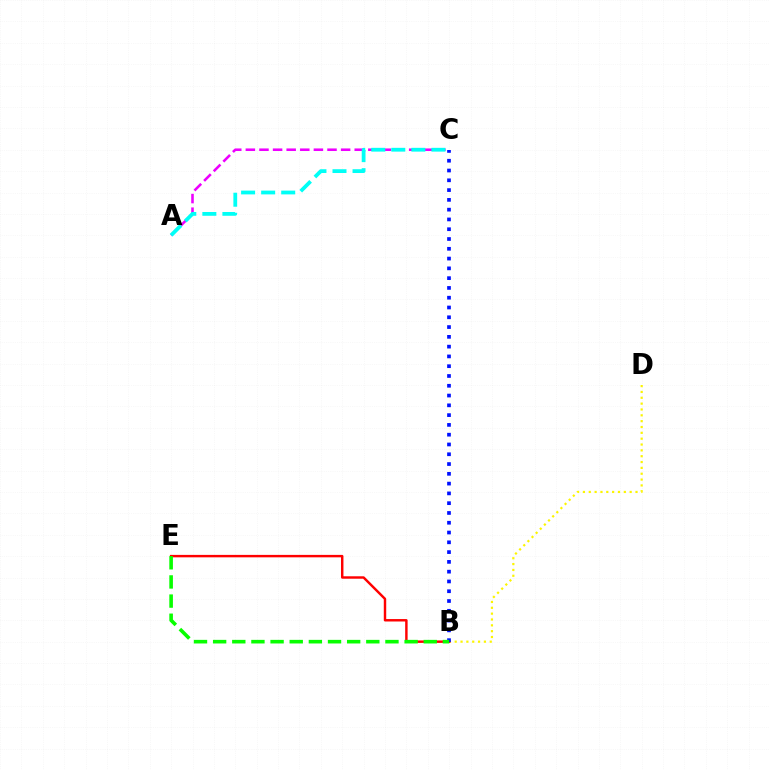{('B', 'D'): [{'color': '#fcf500', 'line_style': 'dotted', 'thickness': 1.59}], ('B', 'E'): [{'color': '#ff0000', 'line_style': 'solid', 'thickness': 1.76}, {'color': '#08ff00', 'line_style': 'dashed', 'thickness': 2.6}], ('B', 'C'): [{'color': '#0010ff', 'line_style': 'dotted', 'thickness': 2.66}], ('A', 'C'): [{'color': '#ee00ff', 'line_style': 'dashed', 'thickness': 1.85}, {'color': '#00fff6', 'line_style': 'dashed', 'thickness': 2.72}]}